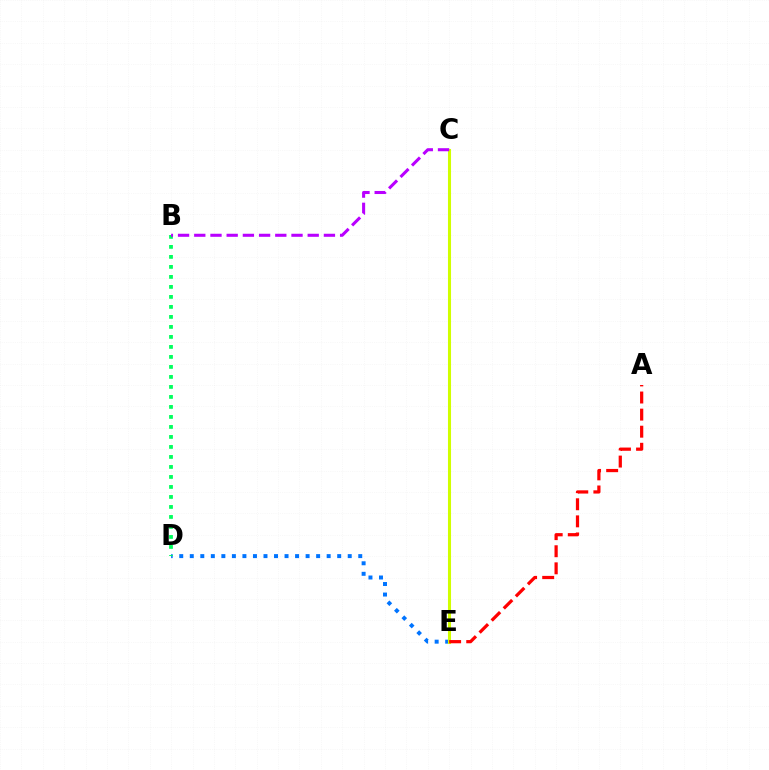{('D', 'E'): [{'color': '#0074ff', 'line_style': 'dotted', 'thickness': 2.86}], ('B', 'D'): [{'color': '#00ff5c', 'line_style': 'dotted', 'thickness': 2.72}], ('C', 'E'): [{'color': '#d1ff00', 'line_style': 'solid', 'thickness': 2.21}], ('B', 'C'): [{'color': '#b900ff', 'line_style': 'dashed', 'thickness': 2.2}], ('A', 'E'): [{'color': '#ff0000', 'line_style': 'dashed', 'thickness': 2.32}]}